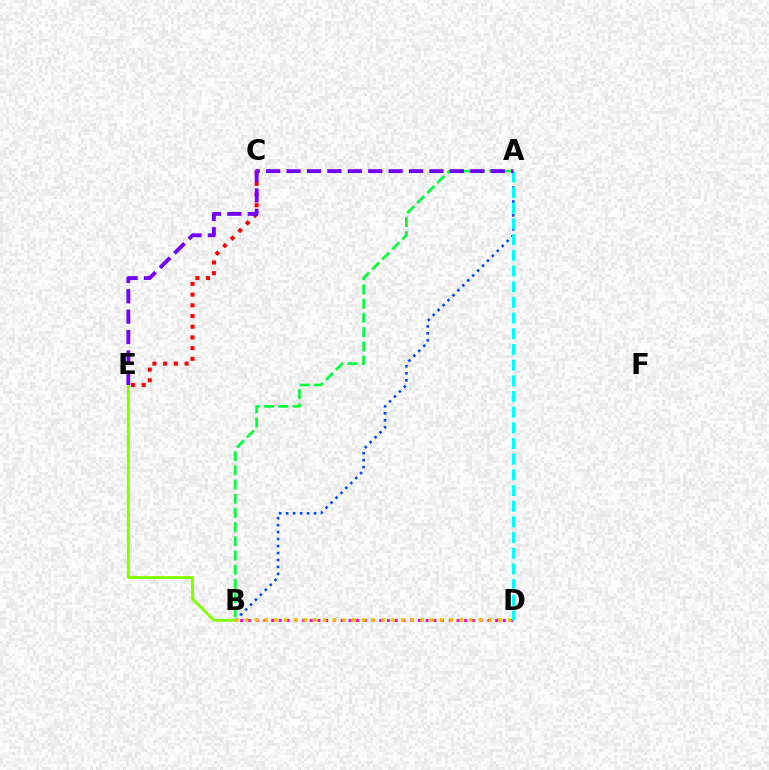{('B', 'D'): [{'color': '#ff00cf', 'line_style': 'dotted', 'thickness': 2.1}, {'color': '#ffbd00', 'line_style': 'dotted', 'thickness': 2.65}], ('A', 'B'): [{'color': '#004bff', 'line_style': 'dotted', 'thickness': 1.89}, {'color': '#00ff39', 'line_style': 'dashed', 'thickness': 1.93}], ('C', 'E'): [{'color': '#ff0000', 'line_style': 'dotted', 'thickness': 2.91}], ('A', 'D'): [{'color': '#00fff6', 'line_style': 'dashed', 'thickness': 2.13}], ('B', 'E'): [{'color': '#84ff00', 'line_style': 'solid', 'thickness': 2.09}], ('A', 'E'): [{'color': '#7200ff', 'line_style': 'dashed', 'thickness': 2.77}]}